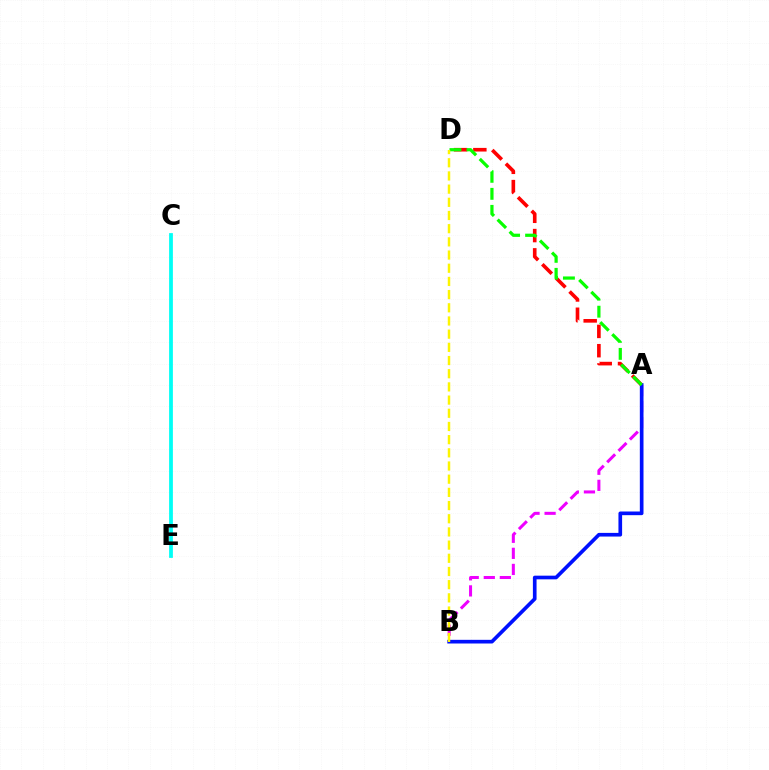{('C', 'E'): [{'color': '#00fff6', 'line_style': 'solid', 'thickness': 2.71}], ('A', 'D'): [{'color': '#ff0000', 'line_style': 'dashed', 'thickness': 2.62}, {'color': '#08ff00', 'line_style': 'dashed', 'thickness': 2.31}], ('A', 'B'): [{'color': '#ee00ff', 'line_style': 'dashed', 'thickness': 2.18}, {'color': '#0010ff', 'line_style': 'solid', 'thickness': 2.64}], ('B', 'D'): [{'color': '#fcf500', 'line_style': 'dashed', 'thickness': 1.79}]}